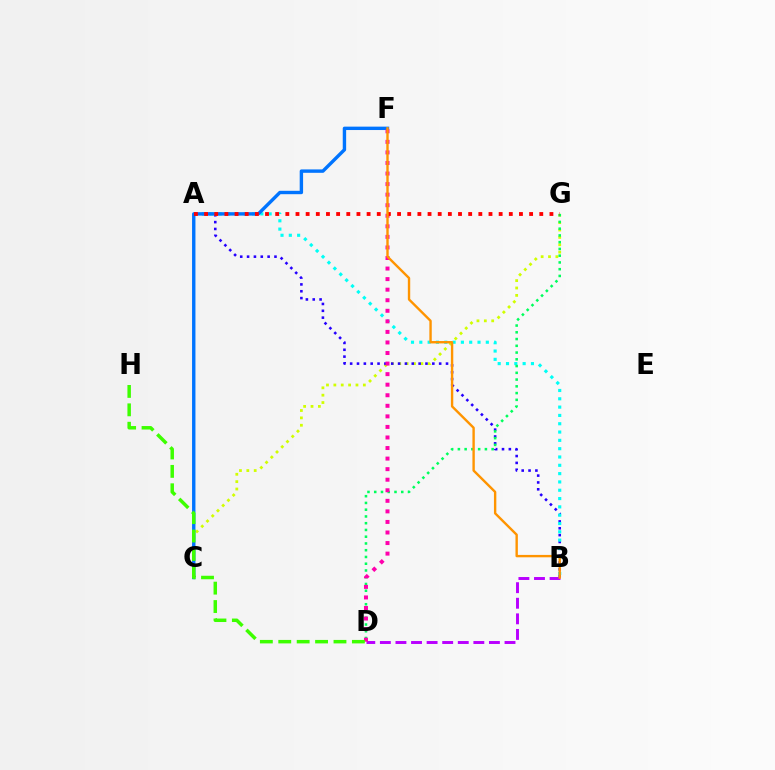{('C', 'G'): [{'color': '#d1ff00', 'line_style': 'dotted', 'thickness': 2.0}], ('A', 'B'): [{'color': '#2500ff', 'line_style': 'dotted', 'thickness': 1.86}, {'color': '#00fff6', 'line_style': 'dotted', 'thickness': 2.26}], ('D', 'G'): [{'color': '#00ff5c', 'line_style': 'dotted', 'thickness': 1.83}], ('B', 'D'): [{'color': '#b900ff', 'line_style': 'dashed', 'thickness': 2.12}], ('C', 'F'): [{'color': '#0074ff', 'line_style': 'solid', 'thickness': 2.44}], ('D', 'F'): [{'color': '#ff00ac', 'line_style': 'dotted', 'thickness': 2.87}], ('D', 'H'): [{'color': '#3dff00', 'line_style': 'dashed', 'thickness': 2.5}], ('A', 'G'): [{'color': '#ff0000', 'line_style': 'dotted', 'thickness': 2.76}], ('B', 'F'): [{'color': '#ff9400', 'line_style': 'solid', 'thickness': 1.72}]}